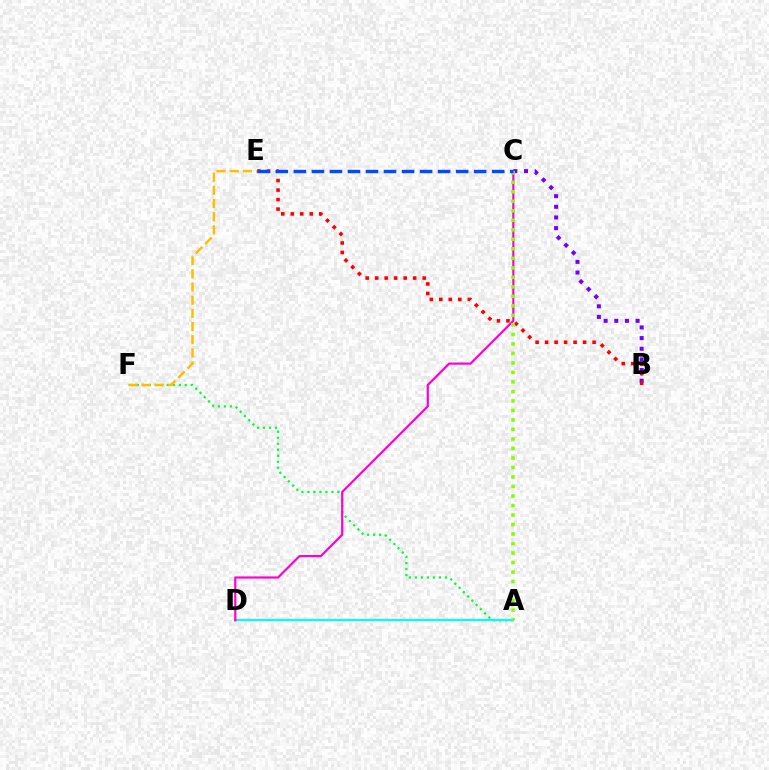{('B', 'C'): [{'color': '#7200ff', 'line_style': 'dotted', 'thickness': 2.89}], ('A', 'F'): [{'color': '#00ff39', 'line_style': 'dotted', 'thickness': 1.63}], ('B', 'E'): [{'color': '#ff0000', 'line_style': 'dotted', 'thickness': 2.58}], ('E', 'F'): [{'color': '#ffbd00', 'line_style': 'dashed', 'thickness': 1.79}], ('A', 'D'): [{'color': '#00fff6', 'line_style': 'solid', 'thickness': 1.51}], ('C', 'D'): [{'color': '#ff00cf', 'line_style': 'solid', 'thickness': 1.57}], ('A', 'C'): [{'color': '#84ff00', 'line_style': 'dotted', 'thickness': 2.58}], ('C', 'E'): [{'color': '#004bff', 'line_style': 'dashed', 'thickness': 2.45}]}